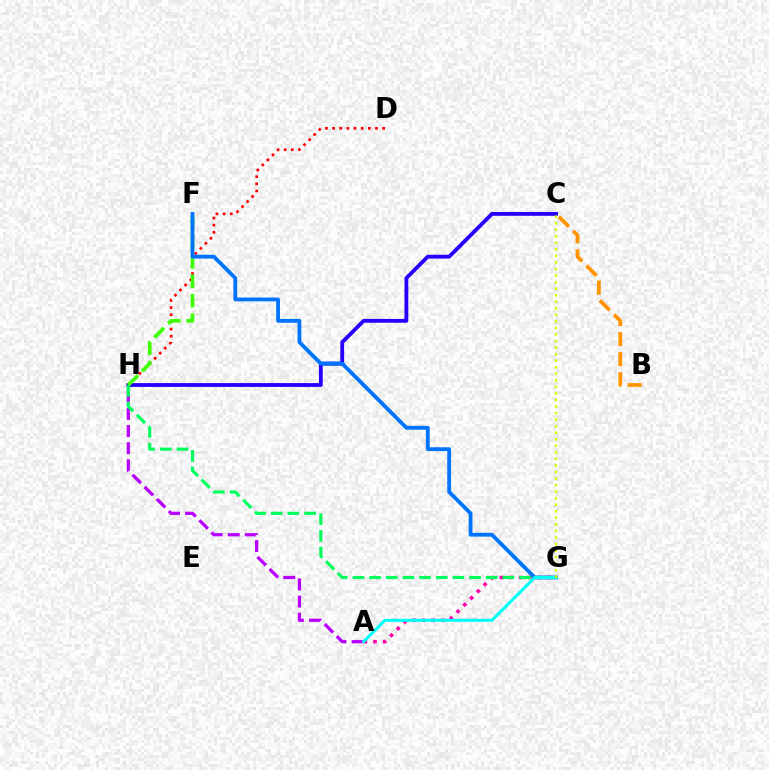{('D', 'H'): [{'color': '#ff0000', 'line_style': 'dotted', 'thickness': 1.94}], ('A', 'H'): [{'color': '#b900ff', 'line_style': 'dashed', 'thickness': 2.33}], ('C', 'H'): [{'color': '#2500ff', 'line_style': 'solid', 'thickness': 2.75}], ('A', 'G'): [{'color': '#ff00ac', 'line_style': 'dotted', 'thickness': 2.6}, {'color': '#00fff6', 'line_style': 'solid', 'thickness': 2.2}], ('G', 'H'): [{'color': '#00ff5c', 'line_style': 'dashed', 'thickness': 2.26}], ('F', 'H'): [{'color': '#3dff00', 'line_style': 'dashed', 'thickness': 2.64}], ('B', 'C'): [{'color': '#ff9400', 'line_style': 'dashed', 'thickness': 2.73}], ('F', 'G'): [{'color': '#0074ff', 'line_style': 'solid', 'thickness': 2.74}], ('C', 'G'): [{'color': '#d1ff00', 'line_style': 'dotted', 'thickness': 1.78}]}